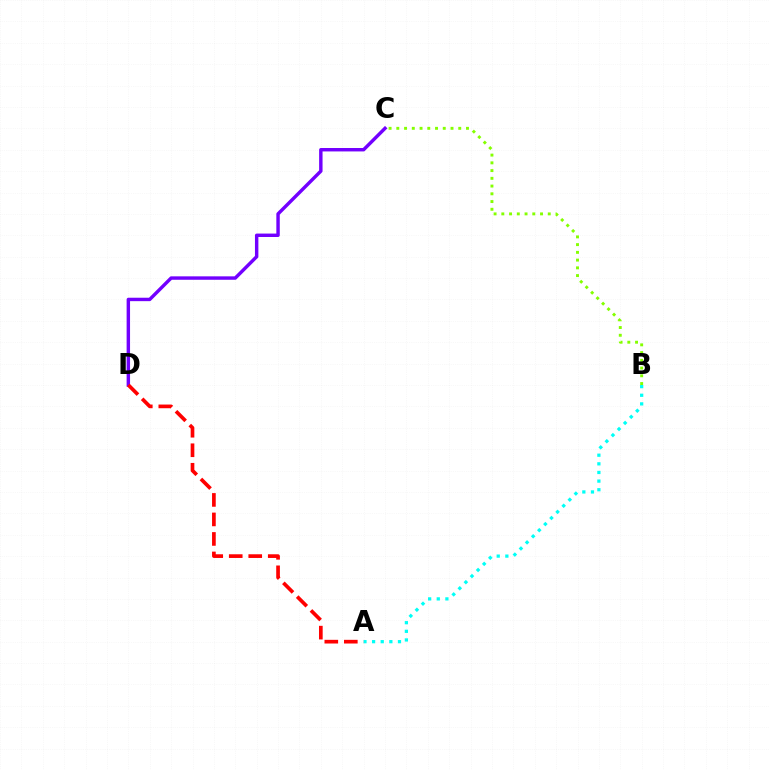{('A', 'B'): [{'color': '#00fff6', 'line_style': 'dotted', 'thickness': 2.34}], ('C', 'D'): [{'color': '#7200ff', 'line_style': 'solid', 'thickness': 2.47}], ('A', 'D'): [{'color': '#ff0000', 'line_style': 'dashed', 'thickness': 2.65}], ('B', 'C'): [{'color': '#84ff00', 'line_style': 'dotted', 'thickness': 2.1}]}